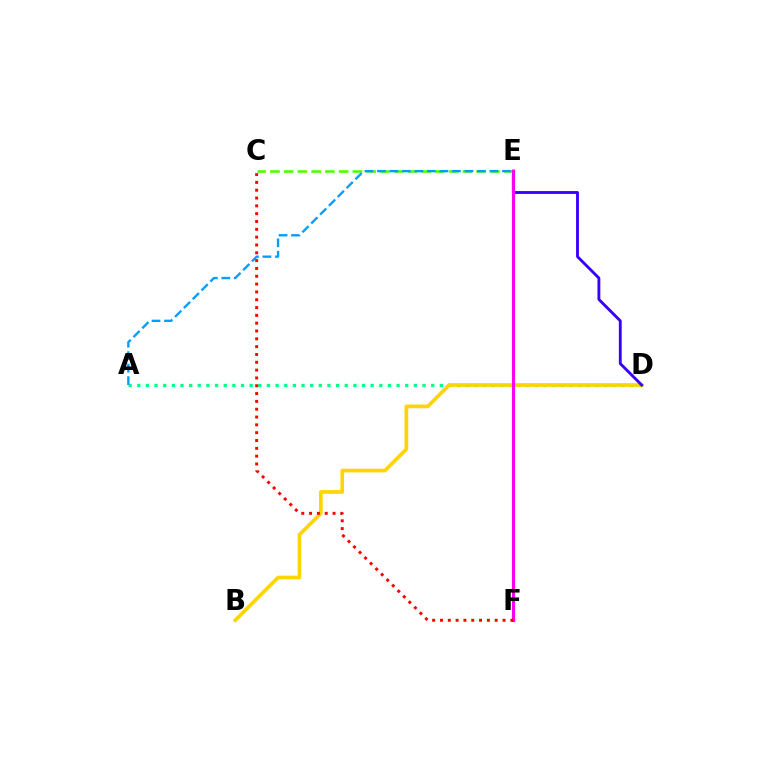{('A', 'D'): [{'color': '#00ff86', 'line_style': 'dotted', 'thickness': 2.35}], ('B', 'D'): [{'color': '#ffd500', 'line_style': 'solid', 'thickness': 2.65}], ('C', 'E'): [{'color': '#4fff00', 'line_style': 'dashed', 'thickness': 1.87}], ('A', 'E'): [{'color': '#009eff', 'line_style': 'dashed', 'thickness': 1.7}], ('D', 'E'): [{'color': '#3700ff', 'line_style': 'solid', 'thickness': 2.06}], ('E', 'F'): [{'color': '#ff00ed', 'line_style': 'solid', 'thickness': 2.25}], ('C', 'F'): [{'color': '#ff0000', 'line_style': 'dotted', 'thickness': 2.13}]}